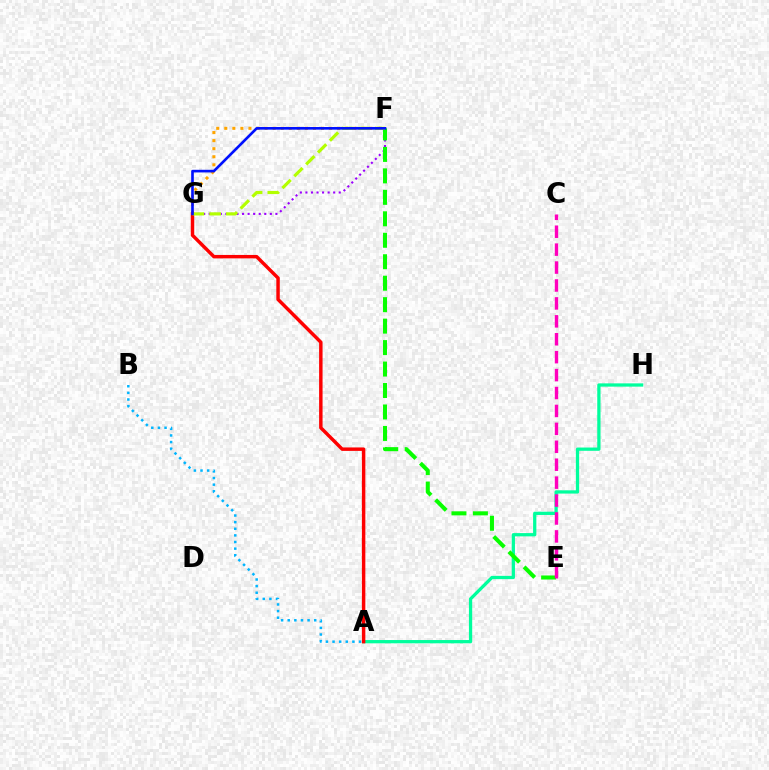{('A', 'H'): [{'color': '#00ff9d', 'line_style': 'solid', 'thickness': 2.35}], ('F', 'G'): [{'color': '#9b00ff', 'line_style': 'dotted', 'thickness': 1.51}, {'color': '#ffa500', 'line_style': 'dotted', 'thickness': 2.19}, {'color': '#b3ff00', 'line_style': 'dashed', 'thickness': 2.28}, {'color': '#0010ff', 'line_style': 'solid', 'thickness': 1.9}], ('E', 'F'): [{'color': '#08ff00', 'line_style': 'dashed', 'thickness': 2.92}], ('A', 'B'): [{'color': '#00b5ff', 'line_style': 'dotted', 'thickness': 1.8}], ('A', 'G'): [{'color': '#ff0000', 'line_style': 'solid', 'thickness': 2.48}], ('C', 'E'): [{'color': '#ff00bd', 'line_style': 'dashed', 'thickness': 2.43}]}